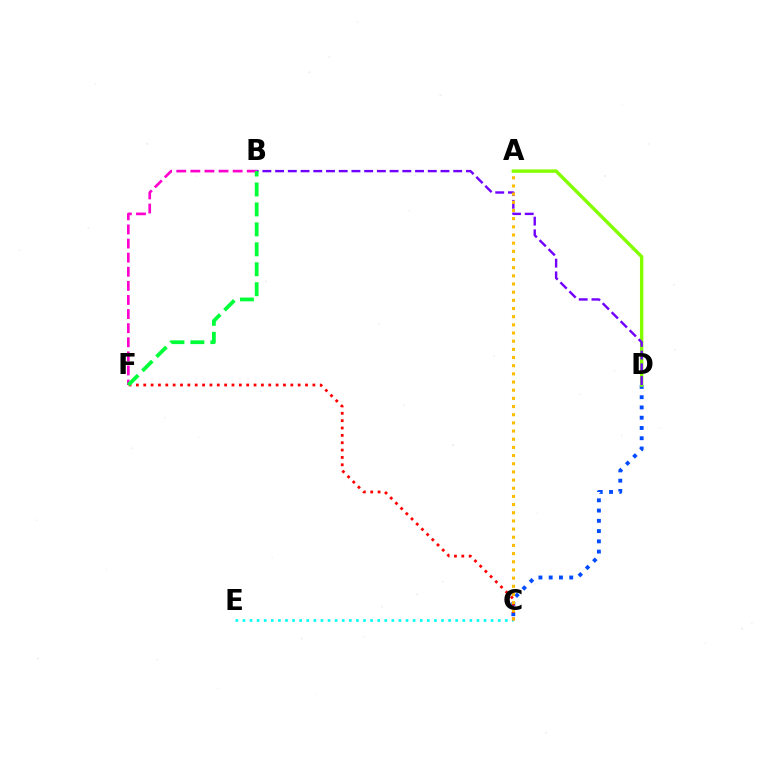{('B', 'F'): [{'color': '#ff00cf', 'line_style': 'dashed', 'thickness': 1.92}, {'color': '#00ff39', 'line_style': 'dashed', 'thickness': 2.71}], ('C', 'D'): [{'color': '#004bff', 'line_style': 'dotted', 'thickness': 2.79}], ('C', 'E'): [{'color': '#00fff6', 'line_style': 'dotted', 'thickness': 1.93}], ('A', 'D'): [{'color': '#84ff00', 'line_style': 'solid', 'thickness': 2.45}], ('C', 'F'): [{'color': '#ff0000', 'line_style': 'dotted', 'thickness': 2.0}], ('B', 'D'): [{'color': '#7200ff', 'line_style': 'dashed', 'thickness': 1.73}], ('A', 'C'): [{'color': '#ffbd00', 'line_style': 'dotted', 'thickness': 2.22}]}